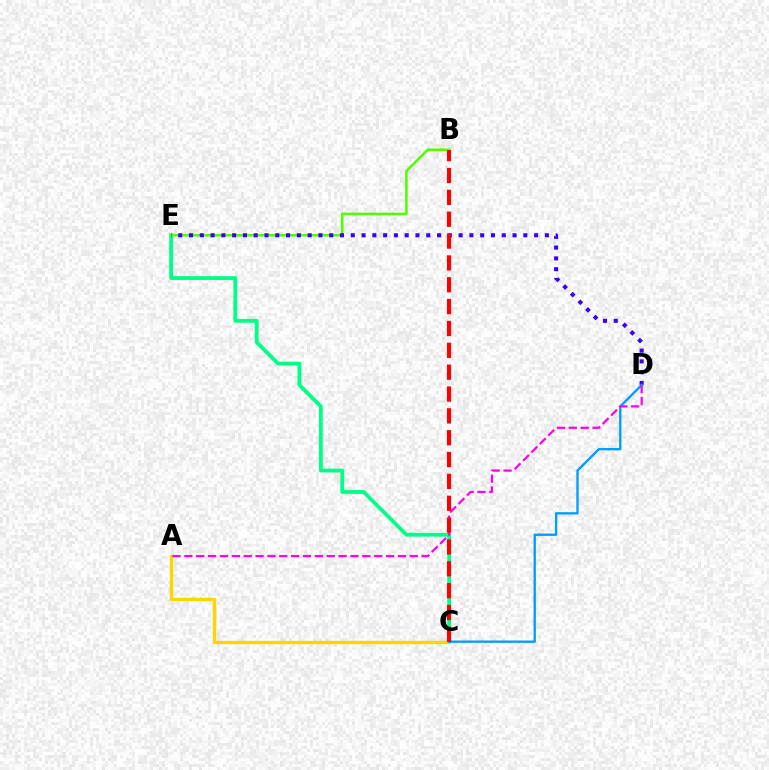{('C', 'E'): [{'color': '#00ff86', 'line_style': 'solid', 'thickness': 2.74}], ('A', 'C'): [{'color': '#ffd500', 'line_style': 'solid', 'thickness': 2.4}], ('B', 'E'): [{'color': '#4fff00', 'line_style': 'solid', 'thickness': 1.84}], ('D', 'E'): [{'color': '#3700ff', 'line_style': 'dotted', 'thickness': 2.93}], ('C', 'D'): [{'color': '#009eff', 'line_style': 'solid', 'thickness': 1.69}], ('A', 'D'): [{'color': '#ff00ed', 'line_style': 'dashed', 'thickness': 1.61}], ('B', 'C'): [{'color': '#ff0000', 'line_style': 'dashed', 'thickness': 2.97}]}